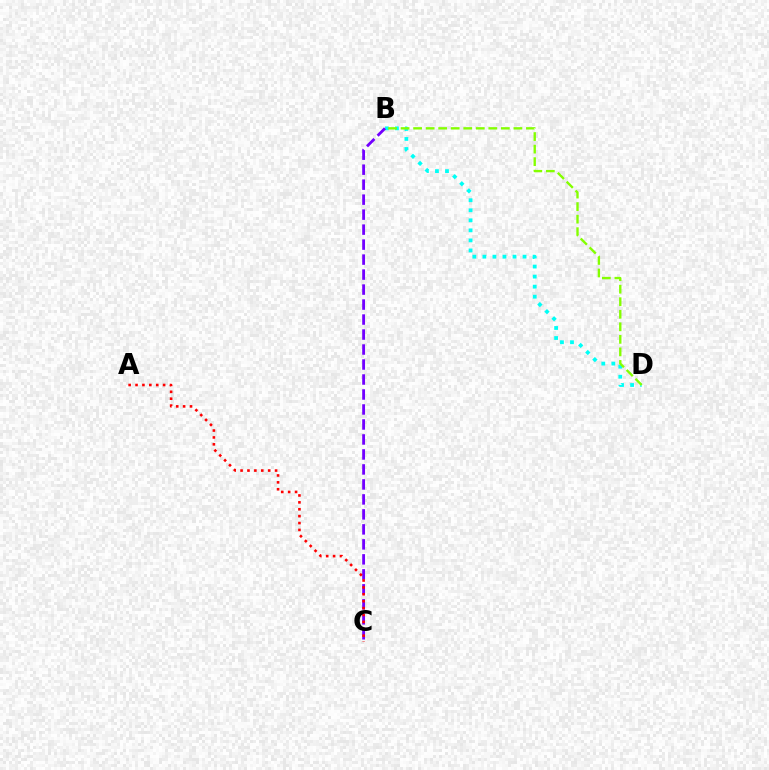{('B', 'D'): [{'color': '#00fff6', 'line_style': 'dotted', 'thickness': 2.73}, {'color': '#84ff00', 'line_style': 'dashed', 'thickness': 1.7}], ('B', 'C'): [{'color': '#7200ff', 'line_style': 'dashed', 'thickness': 2.04}], ('A', 'C'): [{'color': '#ff0000', 'line_style': 'dotted', 'thickness': 1.87}]}